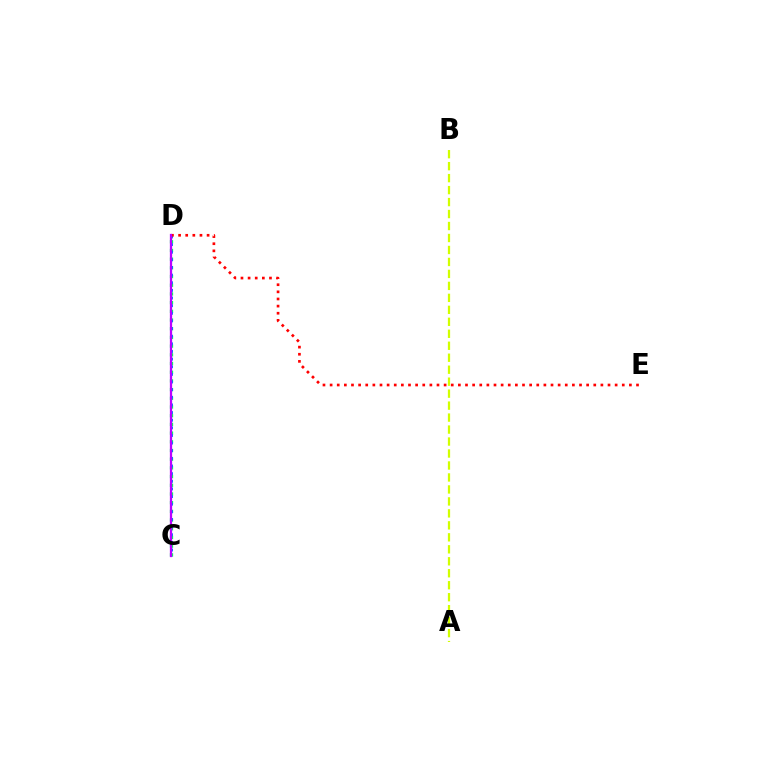{('C', 'D'): [{'color': '#00ff5c', 'line_style': 'dotted', 'thickness': 2.36}, {'color': '#0074ff', 'line_style': 'dotted', 'thickness': 2.07}, {'color': '#b900ff', 'line_style': 'solid', 'thickness': 1.63}], ('D', 'E'): [{'color': '#ff0000', 'line_style': 'dotted', 'thickness': 1.94}], ('A', 'B'): [{'color': '#d1ff00', 'line_style': 'dashed', 'thickness': 1.63}]}